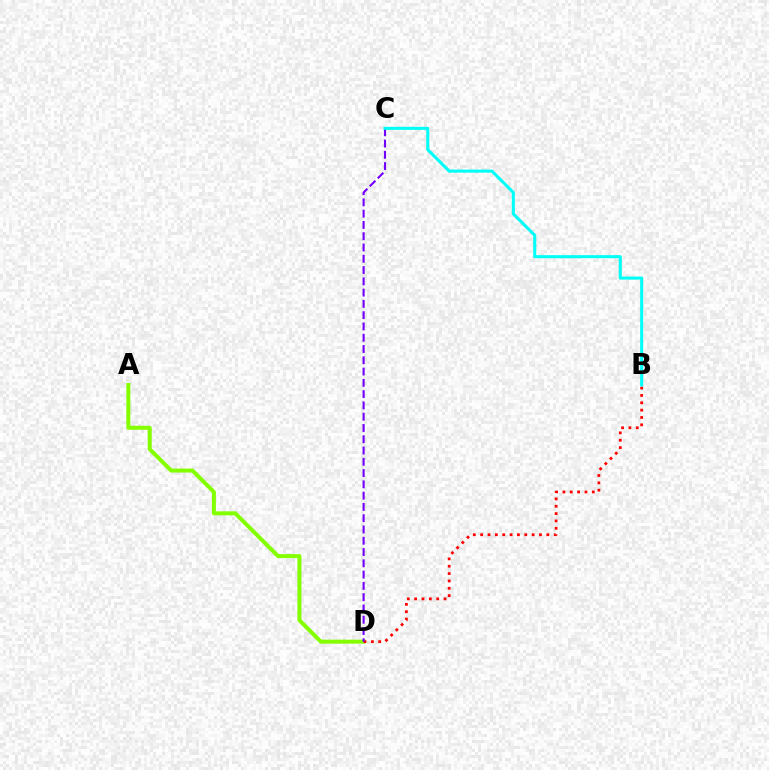{('A', 'D'): [{'color': '#84ff00', 'line_style': 'solid', 'thickness': 2.88}], ('B', 'D'): [{'color': '#ff0000', 'line_style': 'dotted', 'thickness': 2.0}], ('C', 'D'): [{'color': '#7200ff', 'line_style': 'dashed', 'thickness': 1.53}], ('B', 'C'): [{'color': '#00fff6', 'line_style': 'solid', 'thickness': 2.2}]}